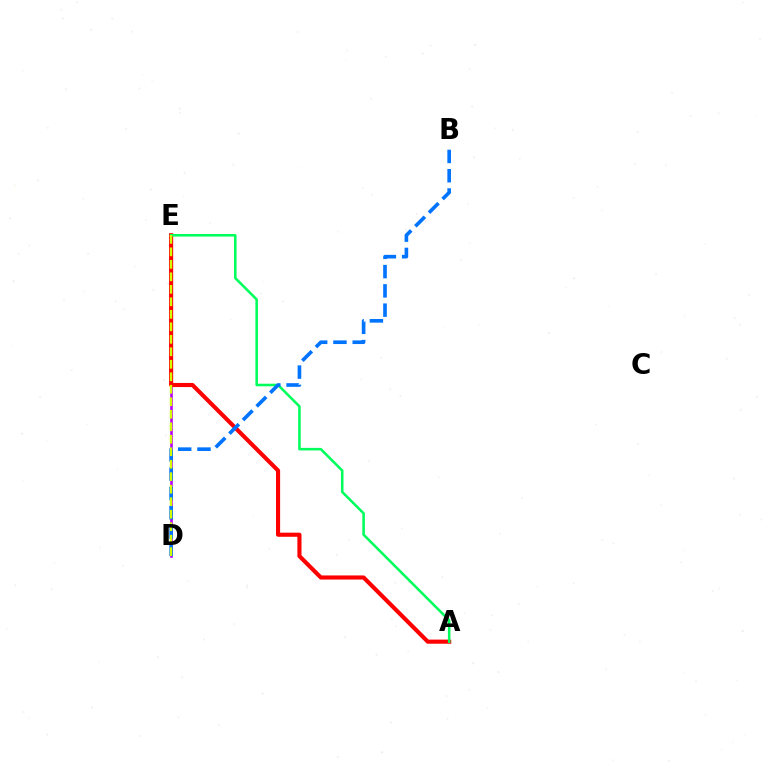{('D', 'E'): [{'color': '#b900ff', 'line_style': 'solid', 'thickness': 1.89}, {'color': '#d1ff00', 'line_style': 'dashed', 'thickness': 1.7}], ('A', 'E'): [{'color': '#ff0000', 'line_style': 'solid', 'thickness': 2.97}, {'color': '#00ff5c', 'line_style': 'solid', 'thickness': 1.84}], ('B', 'D'): [{'color': '#0074ff', 'line_style': 'dashed', 'thickness': 2.62}]}